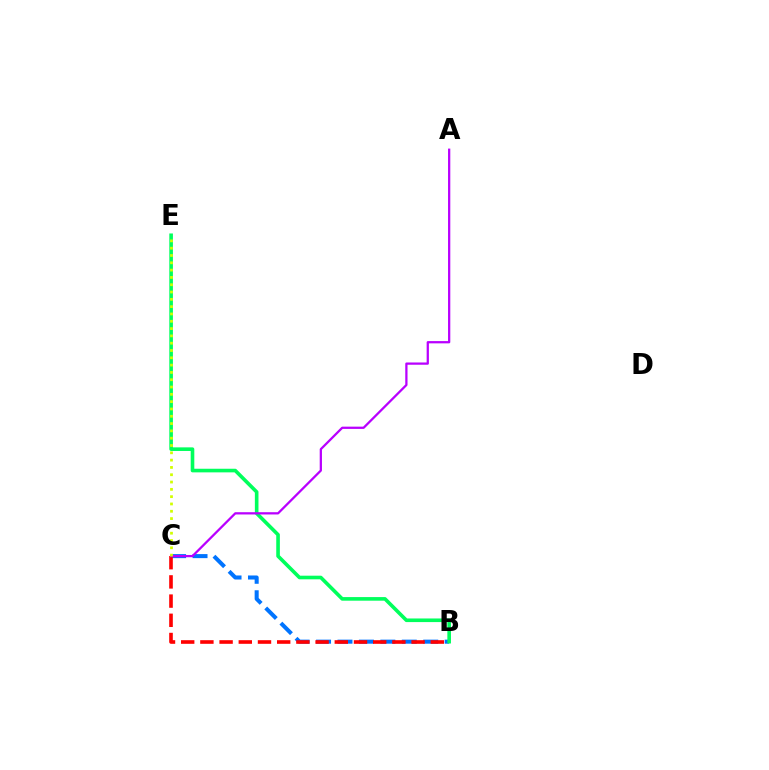{('B', 'C'): [{'color': '#0074ff', 'line_style': 'dashed', 'thickness': 2.91}, {'color': '#ff0000', 'line_style': 'dashed', 'thickness': 2.61}], ('B', 'E'): [{'color': '#00ff5c', 'line_style': 'solid', 'thickness': 2.6}], ('A', 'C'): [{'color': '#b900ff', 'line_style': 'solid', 'thickness': 1.63}], ('C', 'E'): [{'color': '#d1ff00', 'line_style': 'dotted', 'thickness': 1.99}]}